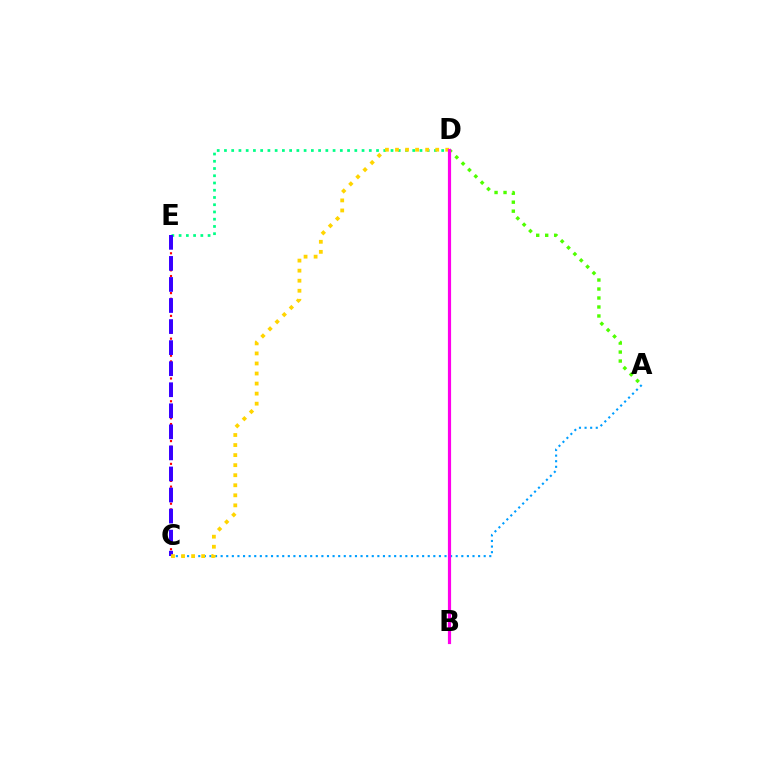{('C', 'E'): [{'color': '#ff0000', 'line_style': 'dotted', 'thickness': 1.55}, {'color': '#3700ff', 'line_style': 'dashed', 'thickness': 2.86}], ('D', 'E'): [{'color': '#00ff86', 'line_style': 'dotted', 'thickness': 1.97}], ('A', 'C'): [{'color': '#009eff', 'line_style': 'dotted', 'thickness': 1.52}], ('A', 'D'): [{'color': '#4fff00', 'line_style': 'dotted', 'thickness': 2.44}], ('C', 'D'): [{'color': '#ffd500', 'line_style': 'dotted', 'thickness': 2.73}], ('B', 'D'): [{'color': '#ff00ed', 'line_style': 'solid', 'thickness': 2.29}]}